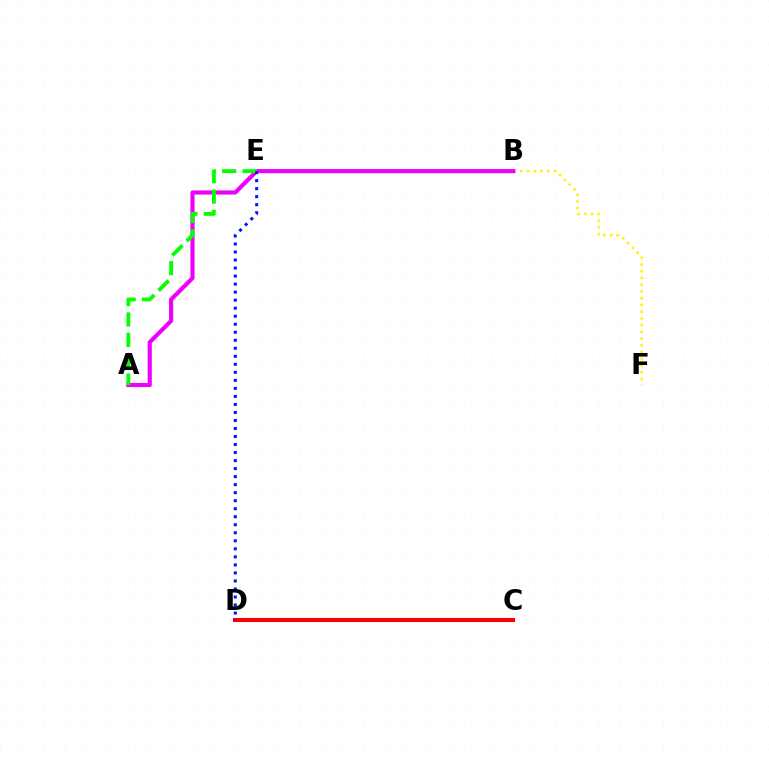{('B', 'F'): [{'color': '#fcf500', 'line_style': 'dotted', 'thickness': 1.83}], ('C', 'D'): [{'color': '#00fff6', 'line_style': 'dashed', 'thickness': 1.76}, {'color': '#ff0000', 'line_style': 'solid', 'thickness': 2.92}], ('A', 'B'): [{'color': '#ee00ff', 'line_style': 'solid', 'thickness': 2.98}], ('A', 'E'): [{'color': '#08ff00', 'line_style': 'dashed', 'thickness': 2.77}], ('D', 'E'): [{'color': '#0010ff', 'line_style': 'dotted', 'thickness': 2.18}]}